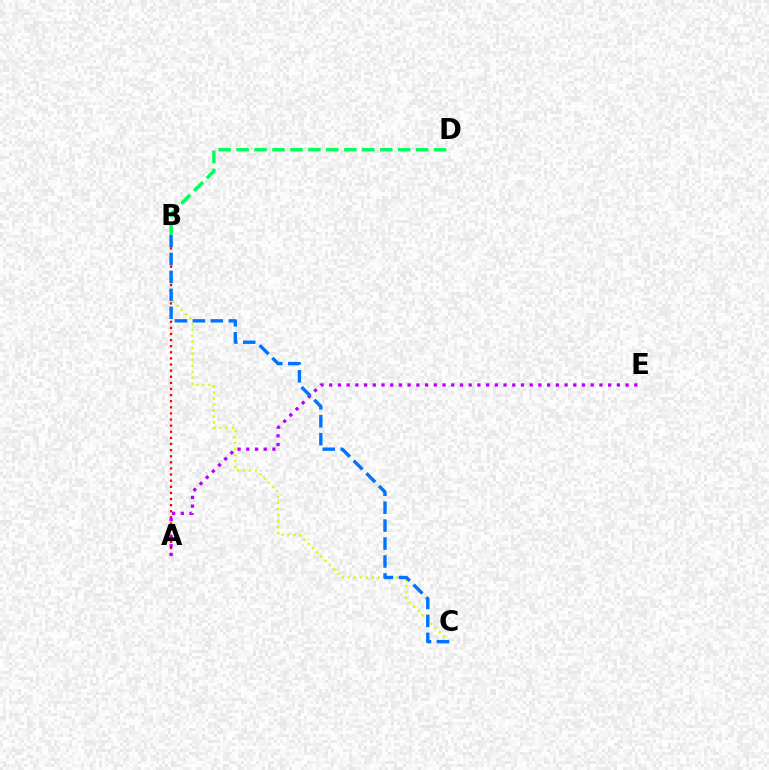{('B', 'C'): [{'color': '#d1ff00', 'line_style': 'dotted', 'thickness': 1.63}, {'color': '#0074ff', 'line_style': 'dashed', 'thickness': 2.44}], ('A', 'B'): [{'color': '#ff0000', 'line_style': 'dotted', 'thickness': 1.66}], ('B', 'D'): [{'color': '#00ff5c', 'line_style': 'dashed', 'thickness': 2.44}], ('A', 'E'): [{'color': '#b900ff', 'line_style': 'dotted', 'thickness': 2.37}]}